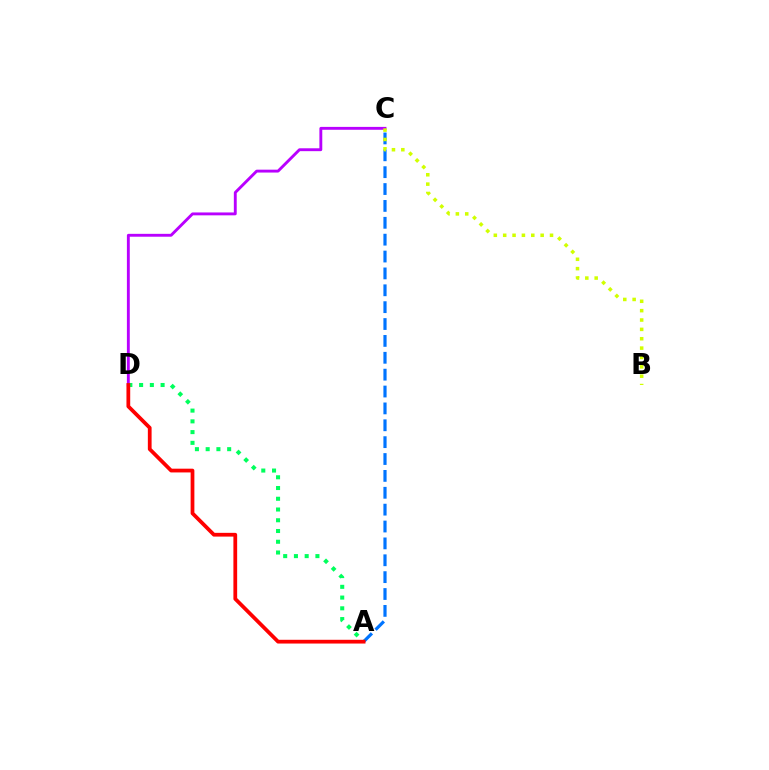{('A', 'C'): [{'color': '#0074ff', 'line_style': 'dashed', 'thickness': 2.29}], ('C', 'D'): [{'color': '#b900ff', 'line_style': 'solid', 'thickness': 2.07}], ('B', 'C'): [{'color': '#d1ff00', 'line_style': 'dotted', 'thickness': 2.54}], ('A', 'D'): [{'color': '#00ff5c', 'line_style': 'dotted', 'thickness': 2.92}, {'color': '#ff0000', 'line_style': 'solid', 'thickness': 2.7}]}